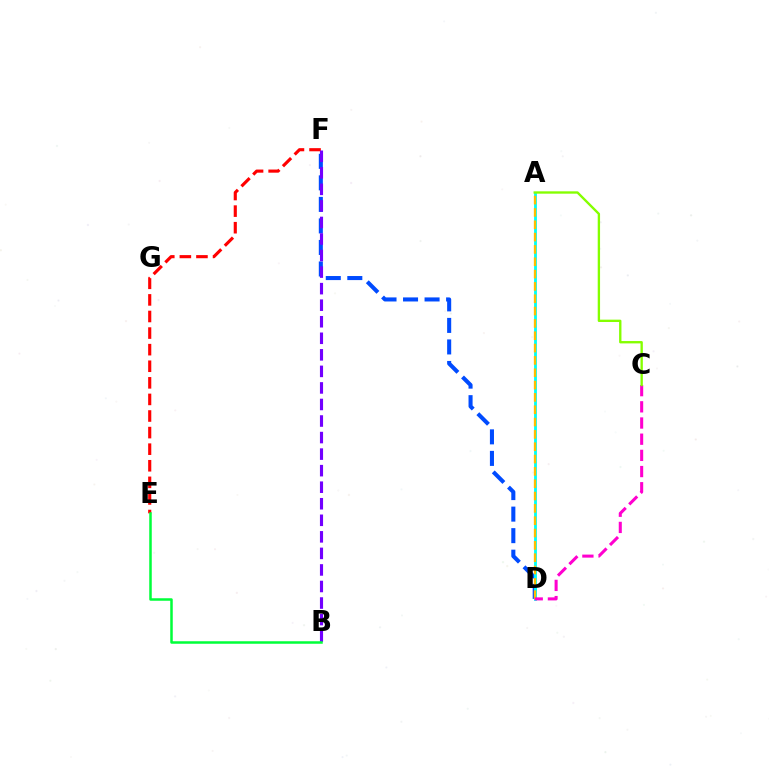{('D', 'F'): [{'color': '#004bff', 'line_style': 'dashed', 'thickness': 2.92}], ('A', 'D'): [{'color': '#00fff6', 'line_style': 'solid', 'thickness': 2.03}, {'color': '#ffbd00', 'line_style': 'dashed', 'thickness': 1.68}], ('E', 'F'): [{'color': '#ff0000', 'line_style': 'dashed', 'thickness': 2.25}], ('B', 'F'): [{'color': '#7200ff', 'line_style': 'dashed', 'thickness': 2.25}], ('C', 'D'): [{'color': '#ff00cf', 'line_style': 'dashed', 'thickness': 2.2}], ('A', 'C'): [{'color': '#84ff00', 'line_style': 'solid', 'thickness': 1.69}], ('B', 'E'): [{'color': '#00ff39', 'line_style': 'solid', 'thickness': 1.8}]}